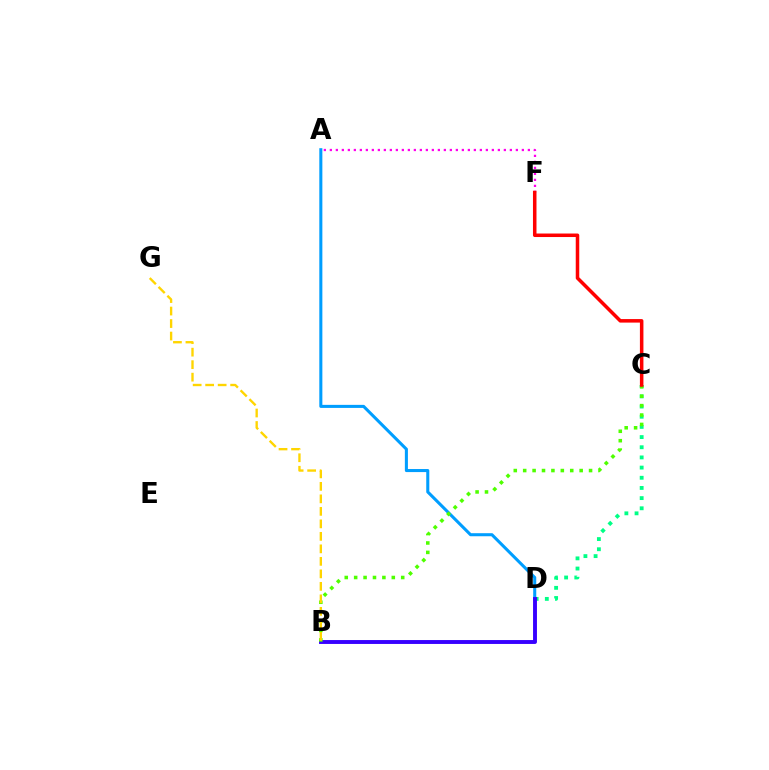{('A', 'F'): [{'color': '#ff00ed', 'line_style': 'dotted', 'thickness': 1.63}], ('A', 'D'): [{'color': '#009eff', 'line_style': 'solid', 'thickness': 2.2}], ('C', 'D'): [{'color': '#00ff86', 'line_style': 'dotted', 'thickness': 2.76}], ('B', 'D'): [{'color': '#3700ff', 'line_style': 'solid', 'thickness': 2.81}], ('B', 'C'): [{'color': '#4fff00', 'line_style': 'dotted', 'thickness': 2.56}], ('B', 'G'): [{'color': '#ffd500', 'line_style': 'dashed', 'thickness': 1.7}], ('C', 'F'): [{'color': '#ff0000', 'line_style': 'solid', 'thickness': 2.53}]}